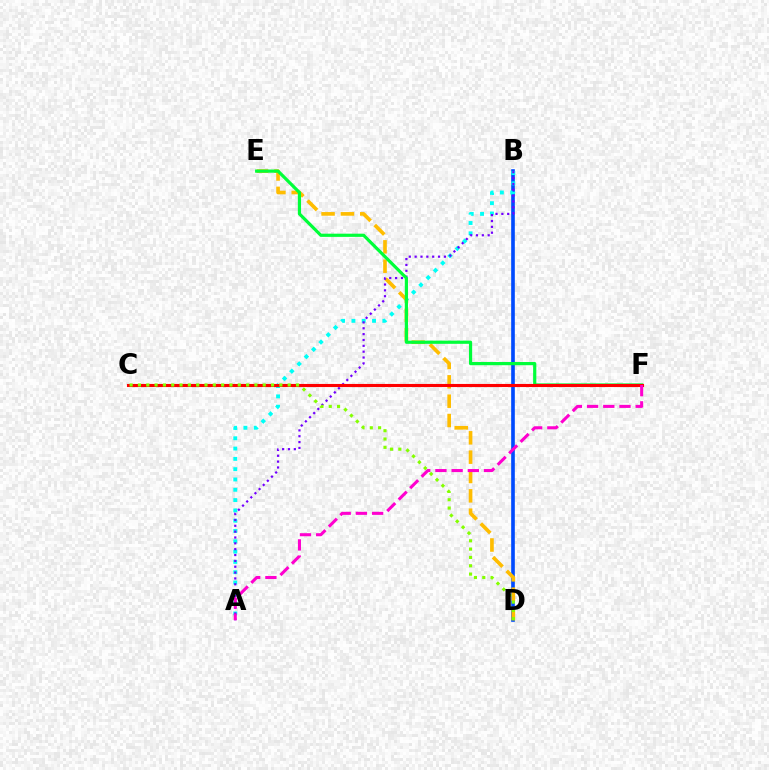{('B', 'D'): [{'color': '#004bff', 'line_style': 'solid', 'thickness': 2.62}], ('A', 'B'): [{'color': '#00fff6', 'line_style': 'dotted', 'thickness': 2.8}, {'color': '#7200ff', 'line_style': 'dotted', 'thickness': 1.59}], ('D', 'E'): [{'color': '#ffbd00', 'line_style': 'dashed', 'thickness': 2.63}], ('E', 'F'): [{'color': '#00ff39', 'line_style': 'solid', 'thickness': 2.3}], ('C', 'F'): [{'color': '#ff0000', 'line_style': 'solid', 'thickness': 2.24}], ('A', 'F'): [{'color': '#ff00cf', 'line_style': 'dashed', 'thickness': 2.2}], ('C', 'D'): [{'color': '#84ff00', 'line_style': 'dotted', 'thickness': 2.26}]}